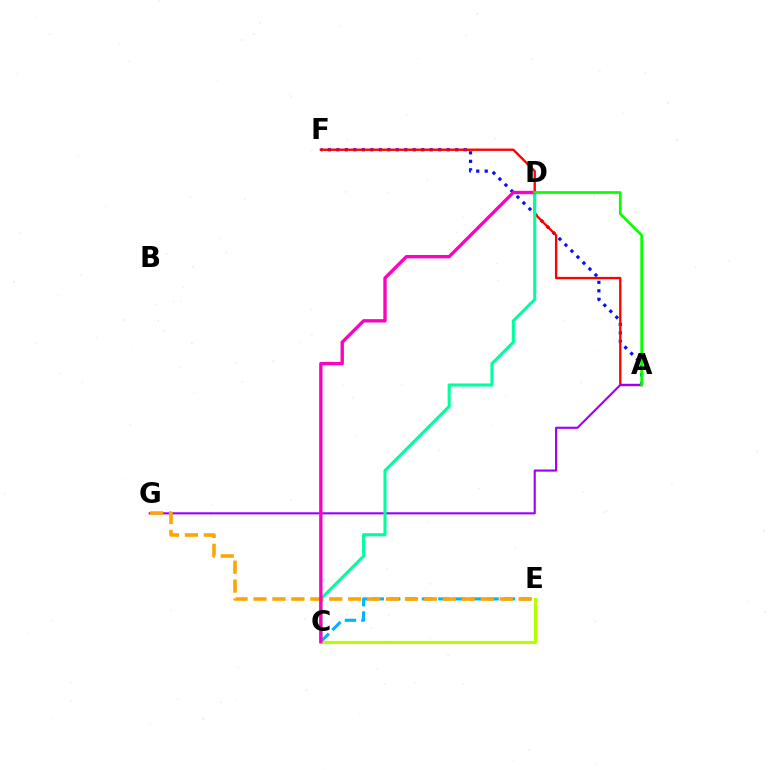{('A', 'F'): [{'color': '#0010ff', 'line_style': 'dotted', 'thickness': 2.31}, {'color': '#ff0000', 'line_style': 'solid', 'thickness': 1.68}], ('A', 'G'): [{'color': '#9b00ff', 'line_style': 'solid', 'thickness': 1.52}], ('C', 'D'): [{'color': '#00ff9d', 'line_style': 'solid', 'thickness': 2.22}, {'color': '#ff00bd', 'line_style': 'solid', 'thickness': 2.41}], ('C', 'E'): [{'color': '#00b5ff', 'line_style': 'dashed', 'thickness': 2.23}, {'color': '#b3ff00', 'line_style': 'solid', 'thickness': 2.27}], ('E', 'G'): [{'color': '#ffa500', 'line_style': 'dashed', 'thickness': 2.57}], ('A', 'D'): [{'color': '#08ff00', 'line_style': 'solid', 'thickness': 1.95}]}